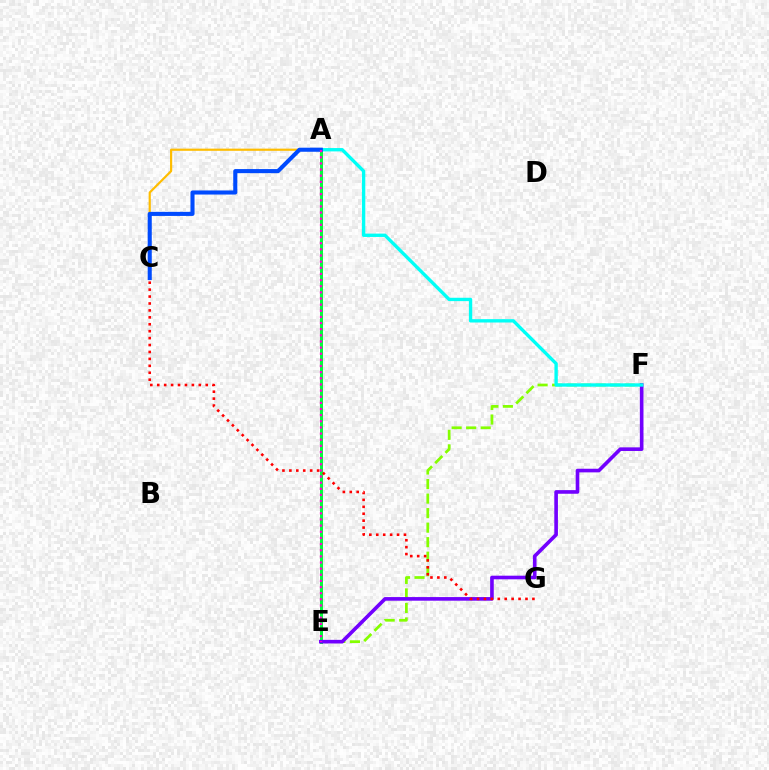{('E', 'F'): [{'color': '#84ff00', 'line_style': 'dashed', 'thickness': 1.97}, {'color': '#7200ff', 'line_style': 'solid', 'thickness': 2.61}], ('A', 'E'): [{'color': '#00ff39', 'line_style': 'solid', 'thickness': 2.14}, {'color': '#ff00cf', 'line_style': 'dotted', 'thickness': 1.67}], ('A', 'C'): [{'color': '#ffbd00', 'line_style': 'solid', 'thickness': 1.57}, {'color': '#004bff', 'line_style': 'solid', 'thickness': 2.94}], ('A', 'F'): [{'color': '#00fff6', 'line_style': 'solid', 'thickness': 2.41}], ('C', 'G'): [{'color': '#ff0000', 'line_style': 'dotted', 'thickness': 1.88}]}